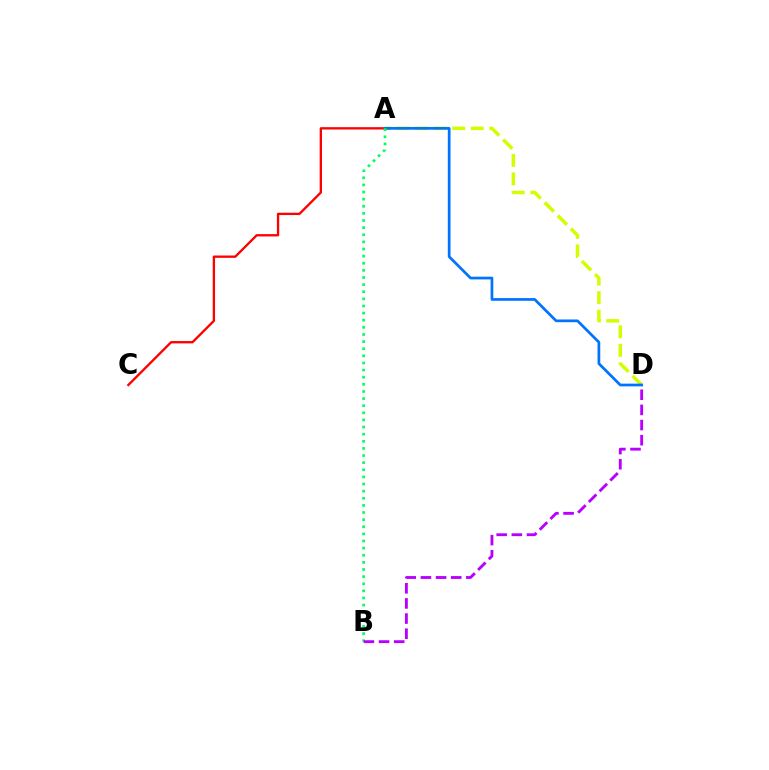{('A', 'D'): [{'color': '#d1ff00', 'line_style': 'dashed', 'thickness': 2.52}, {'color': '#0074ff', 'line_style': 'solid', 'thickness': 1.96}], ('A', 'C'): [{'color': '#ff0000', 'line_style': 'solid', 'thickness': 1.67}], ('A', 'B'): [{'color': '#00ff5c', 'line_style': 'dotted', 'thickness': 1.94}], ('B', 'D'): [{'color': '#b900ff', 'line_style': 'dashed', 'thickness': 2.06}]}